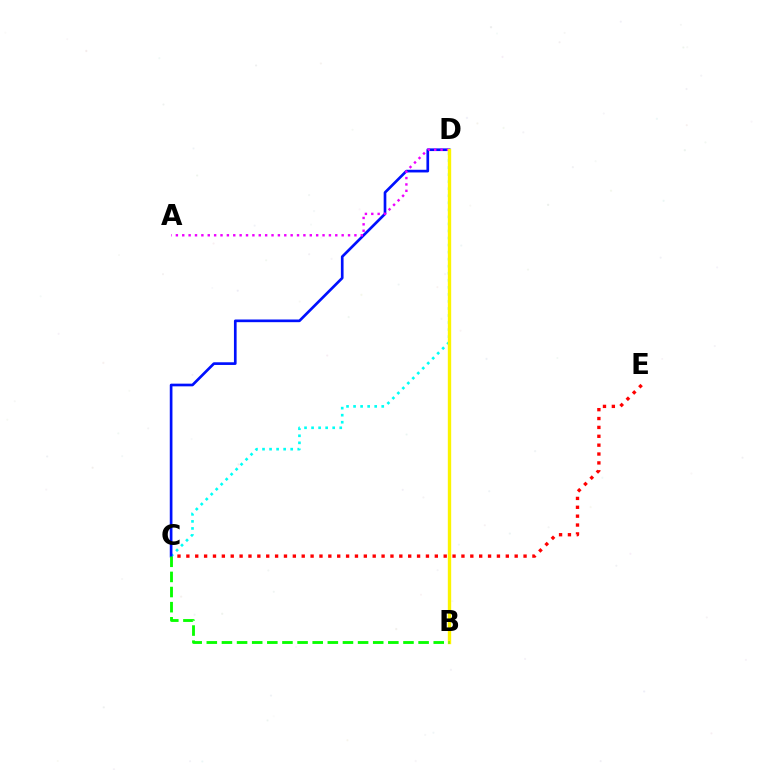{('C', 'E'): [{'color': '#ff0000', 'line_style': 'dotted', 'thickness': 2.41}], ('C', 'D'): [{'color': '#00fff6', 'line_style': 'dotted', 'thickness': 1.91}, {'color': '#0010ff', 'line_style': 'solid', 'thickness': 1.93}], ('A', 'D'): [{'color': '#ee00ff', 'line_style': 'dotted', 'thickness': 1.73}], ('B', 'D'): [{'color': '#fcf500', 'line_style': 'solid', 'thickness': 2.42}], ('B', 'C'): [{'color': '#08ff00', 'line_style': 'dashed', 'thickness': 2.06}]}